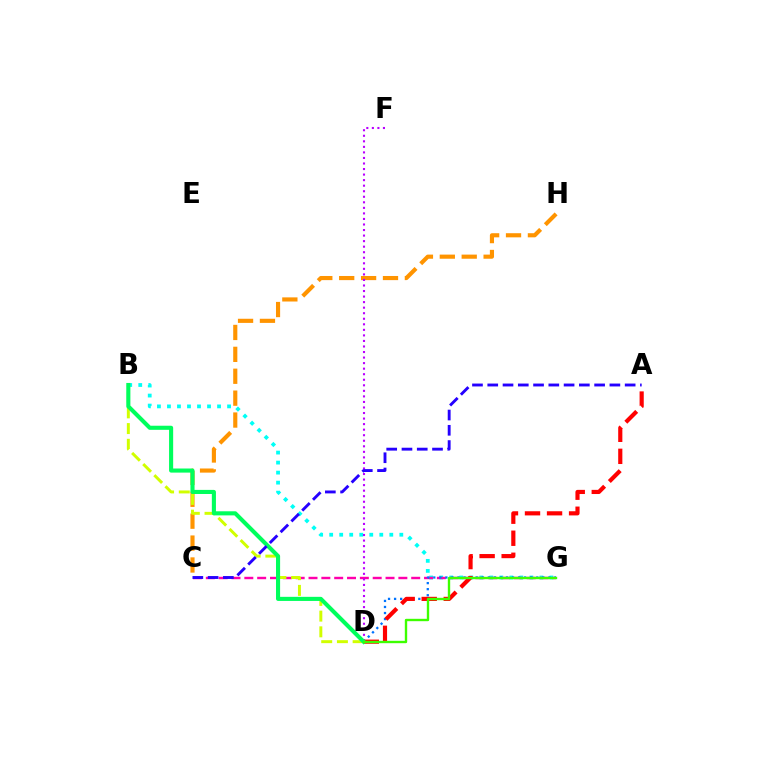{('B', 'G'): [{'color': '#00fff6', 'line_style': 'dotted', 'thickness': 2.72}], ('C', 'H'): [{'color': '#ff9400', 'line_style': 'dashed', 'thickness': 2.97}], ('C', 'G'): [{'color': '#ff00ac', 'line_style': 'dashed', 'thickness': 1.74}], ('D', 'G'): [{'color': '#0074ff', 'line_style': 'dotted', 'thickness': 1.65}, {'color': '#3dff00', 'line_style': 'solid', 'thickness': 1.71}], ('A', 'D'): [{'color': '#ff0000', 'line_style': 'dashed', 'thickness': 2.99}], ('D', 'F'): [{'color': '#b900ff', 'line_style': 'dotted', 'thickness': 1.51}], ('B', 'D'): [{'color': '#d1ff00', 'line_style': 'dashed', 'thickness': 2.13}, {'color': '#00ff5c', 'line_style': 'solid', 'thickness': 2.95}], ('A', 'C'): [{'color': '#2500ff', 'line_style': 'dashed', 'thickness': 2.07}]}